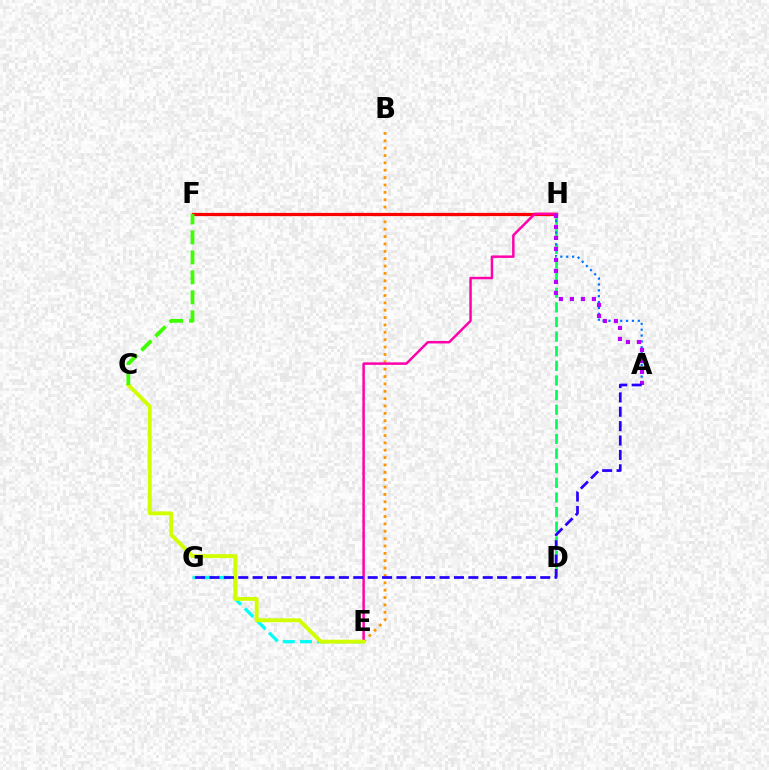{('E', 'G'): [{'color': '#00fff6', 'line_style': 'dashed', 'thickness': 2.34}], ('B', 'E'): [{'color': '#ff9400', 'line_style': 'dotted', 'thickness': 2.0}], ('F', 'H'): [{'color': '#ff0000', 'line_style': 'solid', 'thickness': 2.33}], ('D', 'H'): [{'color': '#00ff5c', 'line_style': 'dashed', 'thickness': 1.99}], ('E', 'H'): [{'color': '#ff00ac', 'line_style': 'solid', 'thickness': 1.78}], ('A', 'H'): [{'color': '#0074ff', 'line_style': 'dotted', 'thickness': 1.59}, {'color': '#b900ff', 'line_style': 'dotted', 'thickness': 2.99}], ('C', 'E'): [{'color': '#d1ff00', 'line_style': 'solid', 'thickness': 2.79}], ('C', 'F'): [{'color': '#3dff00', 'line_style': 'dashed', 'thickness': 2.71}], ('A', 'G'): [{'color': '#2500ff', 'line_style': 'dashed', 'thickness': 1.95}]}